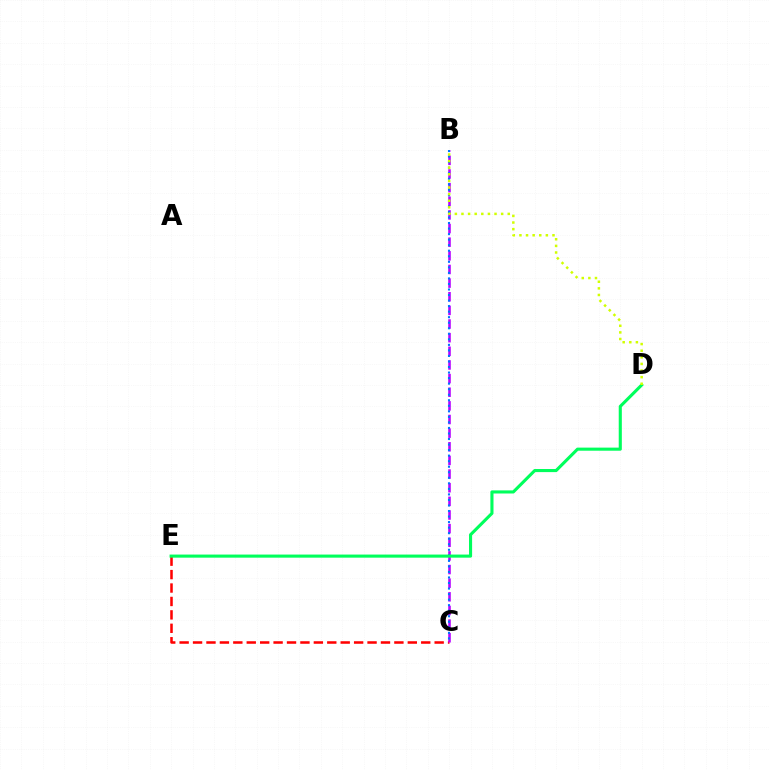{('C', 'E'): [{'color': '#ff0000', 'line_style': 'dashed', 'thickness': 1.82}], ('B', 'C'): [{'color': '#b900ff', 'line_style': 'dashed', 'thickness': 1.85}, {'color': '#0074ff', 'line_style': 'dotted', 'thickness': 1.5}], ('D', 'E'): [{'color': '#00ff5c', 'line_style': 'solid', 'thickness': 2.23}], ('B', 'D'): [{'color': '#d1ff00', 'line_style': 'dotted', 'thickness': 1.8}]}